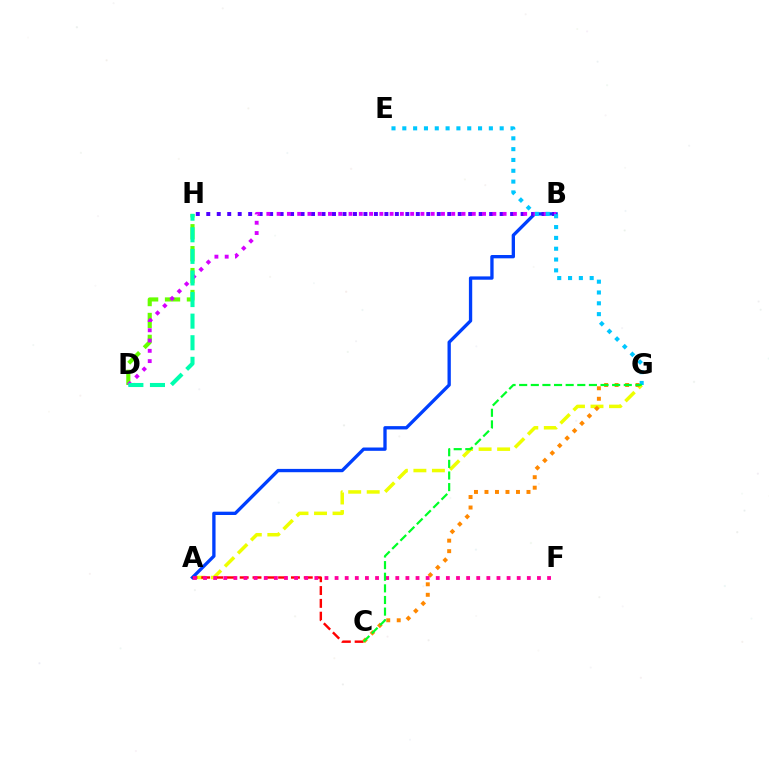{('A', 'G'): [{'color': '#eeff00', 'line_style': 'dashed', 'thickness': 2.52}], ('D', 'H'): [{'color': '#66ff00', 'line_style': 'dashed', 'thickness': 2.98}, {'color': '#00ffaf', 'line_style': 'dashed', 'thickness': 2.93}], ('A', 'B'): [{'color': '#003fff', 'line_style': 'solid', 'thickness': 2.39}], ('A', 'C'): [{'color': '#ff0000', 'line_style': 'dashed', 'thickness': 1.74}], ('B', 'H'): [{'color': '#4f00ff', 'line_style': 'dotted', 'thickness': 2.85}], ('B', 'D'): [{'color': '#d600ff', 'line_style': 'dotted', 'thickness': 2.79}], ('C', 'G'): [{'color': '#ff8800', 'line_style': 'dotted', 'thickness': 2.85}, {'color': '#00ff27', 'line_style': 'dashed', 'thickness': 1.58}], ('E', 'G'): [{'color': '#00c7ff', 'line_style': 'dotted', 'thickness': 2.94}], ('A', 'F'): [{'color': '#ff00a0', 'line_style': 'dotted', 'thickness': 2.75}]}